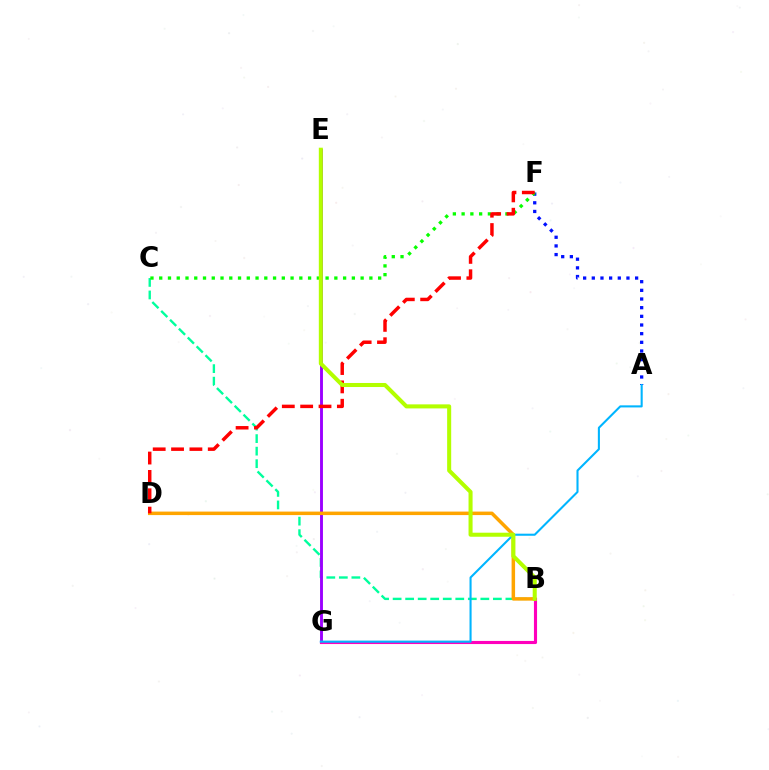{('A', 'F'): [{'color': '#0010ff', 'line_style': 'dotted', 'thickness': 2.35}], ('B', 'C'): [{'color': '#00ff9d', 'line_style': 'dashed', 'thickness': 1.7}], ('E', 'G'): [{'color': '#9b00ff', 'line_style': 'solid', 'thickness': 2.08}], ('B', 'D'): [{'color': '#ffa500', 'line_style': 'solid', 'thickness': 2.52}], ('C', 'F'): [{'color': '#08ff00', 'line_style': 'dotted', 'thickness': 2.38}], ('B', 'G'): [{'color': '#ff00bd', 'line_style': 'solid', 'thickness': 2.25}], ('A', 'G'): [{'color': '#00b5ff', 'line_style': 'solid', 'thickness': 1.5}], ('D', 'F'): [{'color': '#ff0000', 'line_style': 'dashed', 'thickness': 2.49}], ('B', 'E'): [{'color': '#b3ff00', 'line_style': 'solid', 'thickness': 2.91}]}